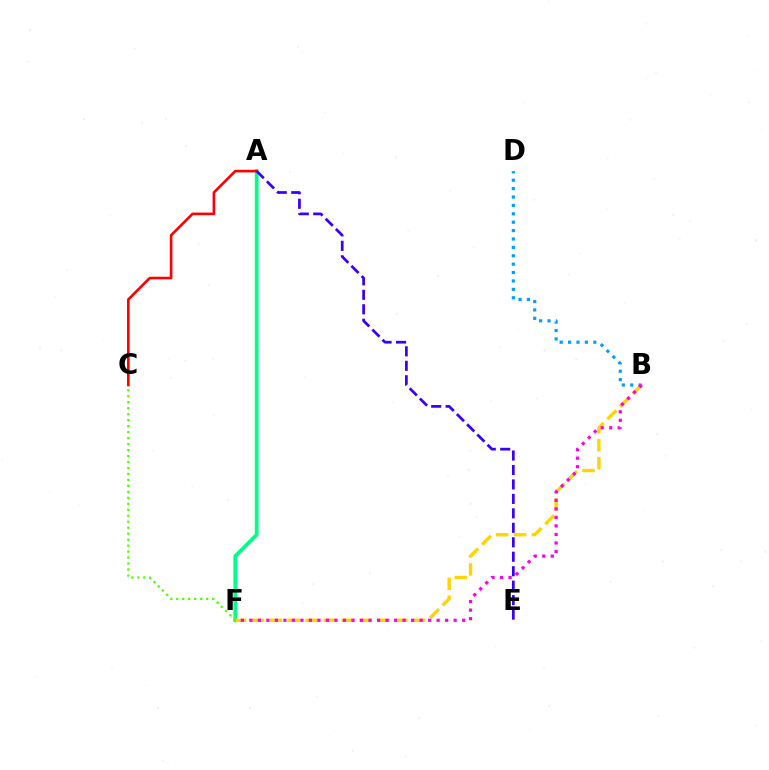{('A', 'F'): [{'color': '#00ff86', 'line_style': 'solid', 'thickness': 2.68}], ('B', 'F'): [{'color': '#ffd500', 'line_style': 'dashed', 'thickness': 2.43}, {'color': '#ff00ed', 'line_style': 'dotted', 'thickness': 2.31}], ('B', 'D'): [{'color': '#009eff', 'line_style': 'dotted', 'thickness': 2.28}], ('C', 'F'): [{'color': '#4fff00', 'line_style': 'dotted', 'thickness': 1.62}], ('A', 'C'): [{'color': '#ff0000', 'line_style': 'solid', 'thickness': 1.89}], ('A', 'E'): [{'color': '#3700ff', 'line_style': 'dashed', 'thickness': 1.96}]}